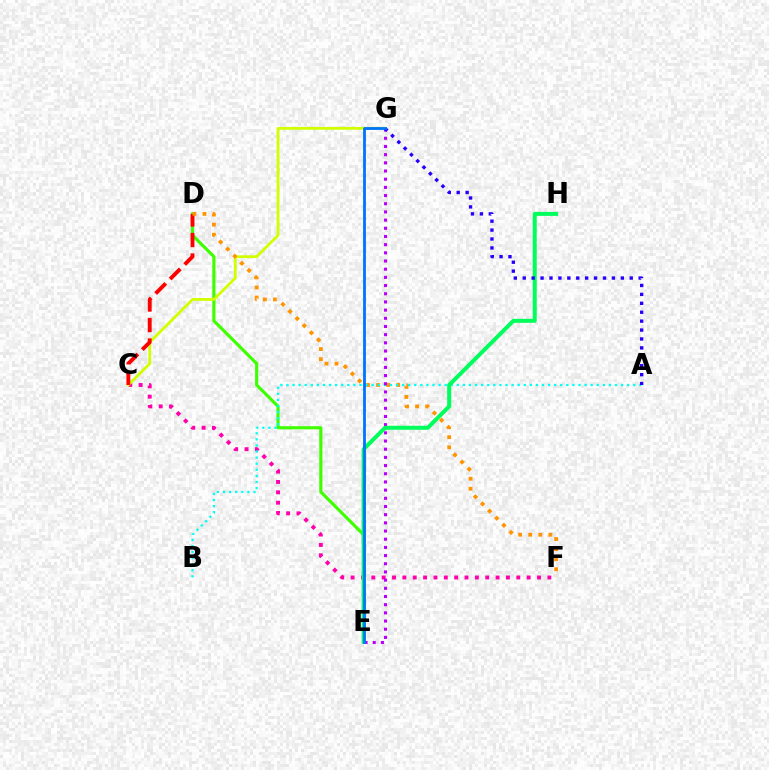{('D', 'E'): [{'color': '#3dff00', 'line_style': 'solid', 'thickness': 2.26}], ('C', 'F'): [{'color': '#ff00ac', 'line_style': 'dotted', 'thickness': 2.81}], ('C', 'G'): [{'color': '#d1ff00', 'line_style': 'solid', 'thickness': 2.02}], ('C', 'D'): [{'color': '#ff0000', 'line_style': 'dashed', 'thickness': 2.79}], ('D', 'F'): [{'color': '#ff9400', 'line_style': 'dotted', 'thickness': 2.74}], ('A', 'B'): [{'color': '#00fff6', 'line_style': 'dotted', 'thickness': 1.65}], ('E', 'G'): [{'color': '#b900ff', 'line_style': 'dotted', 'thickness': 2.22}, {'color': '#0074ff', 'line_style': 'solid', 'thickness': 2.02}], ('E', 'H'): [{'color': '#00ff5c', 'line_style': 'solid', 'thickness': 2.89}], ('A', 'G'): [{'color': '#2500ff', 'line_style': 'dotted', 'thickness': 2.42}]}